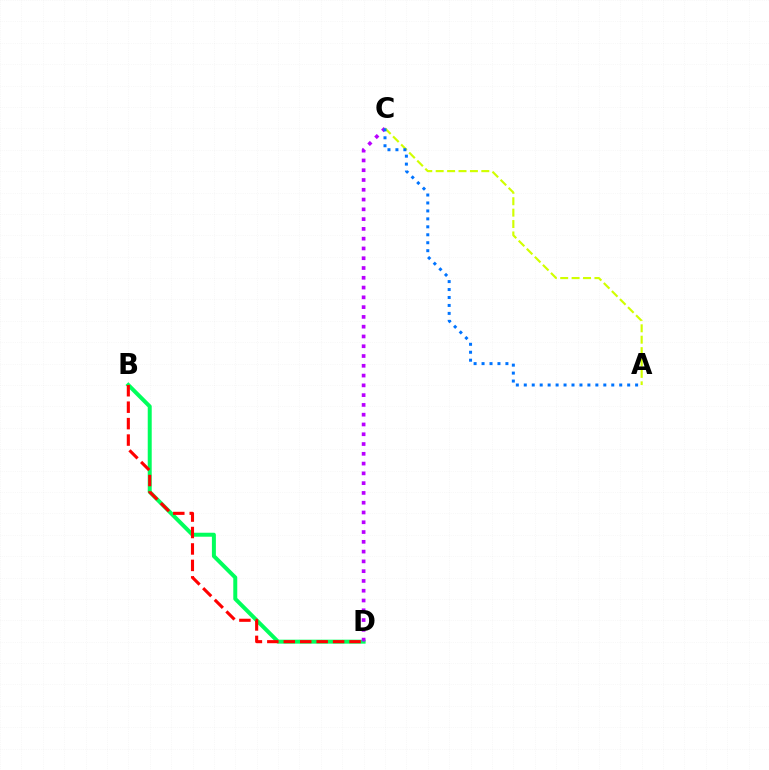{('B', 'D'): [{'color': '#00ff5c', 'line_style': 'solid', 'thickness': 2.86}, {'color': '#ff0000', 'line_style': 'dashed', 'thickness': 2.23}], ('C', 'D'): [{'color': '#b900ff', 'line_style': 'dotted', 'thickness': 2.66}], ('A', 'C'): [{'color': '#d1ff00', 'line_style': 'dashed', 'thickness': 1.55}, {'color': '#0074ff', 'line_style': 'dotted', 'thickness': 2.16}]}